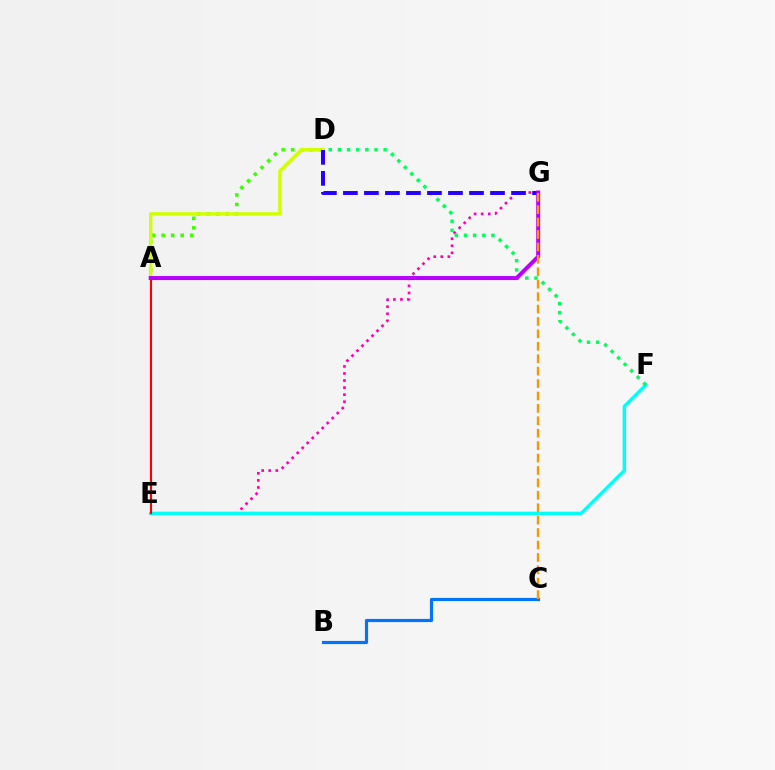{('A', 'D'): [{'color': '#3dff00', 'line_style': 'dotted', 'thickness': 2.58}, {'color': '#d1ff00', 'line_style': 'solid', 'thickness': 2.47}], ('E', 'G'): [{'color': '#ff00ac', 'line_style': 'dotted', 'thickness': 1.92}], ('E', 'F'): [{'color': '#00fff6', 'line_style': 'solid', 'thickness': 2.4}], ('D', 'F'): [{'color': '#00ff5c', 'line_style': 'dotted', 'thickness': 2.49}], ('A', 'E'): [{'color': '#ff0000', 'line_style': 'solid', 'thickness': 1.53}], ('D', 'G'): [{'color': '#2500ff', 'line_style': 'dashed', 'thickness': 2.86}], ('B', 'C'): [{'color': '#0074ff', 'line_style': 'solid', 'thickness': 2.29}], ('A', 'G'): [{'color': '#b900ff', 'line_style': 'solid', 'thickness': 2.9}], ('C', 'G'): [{'color': '#ff9400', 'line_style': 'dashed', 'thickness': 1.69}]}